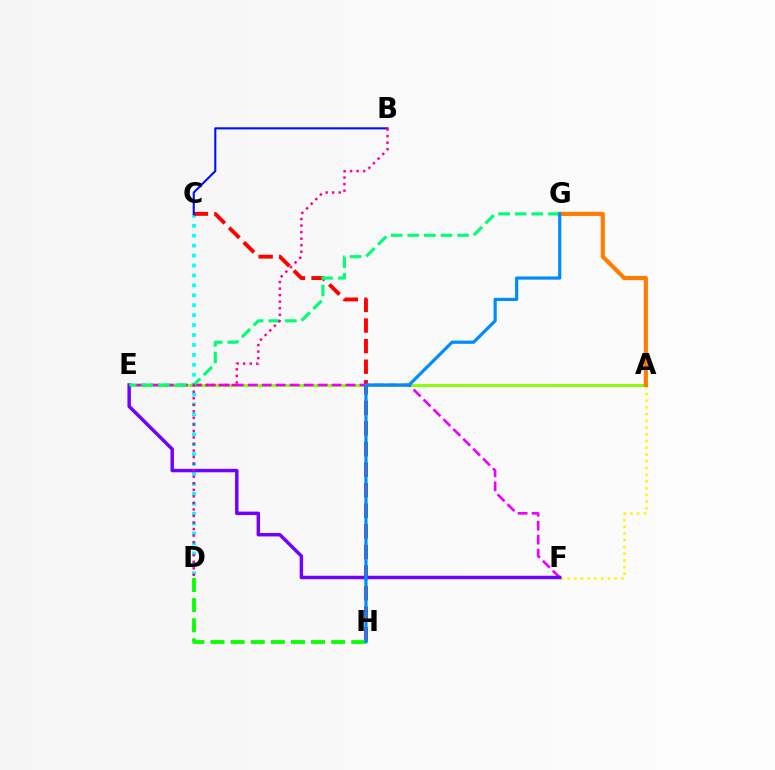{('C', 'D'): [{'color': '#00fff6', 'line_style': 'dotted', 'thickness': 2.7}], ('A', 'F'): [{'color': '#fcf500', 'line_style': 'dotted', 'thickness': 1.83}], ('A', 'E'): [{'color': '#84ff00', 'line_style': 'solid', 'thickness': 2.04}], ('C', 'H'): [{'color': '#ff0000', 'line_style': 'dashed', 'thickness': 2.8}], ('E', 'F'): [{'color': '#ee00ff', 'line_style': 'dashed', 'thickness': 1.9}, {'color': '#7200ff', 'line_style': 'solid', 'thickness': 2.49}], ('B', 'C'): [{'color': '#0010ff', 'line_style': 'solid', 'thickness': 1.51}], ('A', 'G'): [{'color': '#ff7c00', 'line_style': 'solid', 'thickness': 2.99}], ('E', 'G'): [{'color': '#00ff74', 'line_style': 'dashed', 'thickness': 2.26}], ('B', 'D'): [{'color': '#ff0094', 'line_style': 'dotted', 'thickness': 1.78}], ('D', 'H'): [{'color': '#08ff00', 'line_style': 'dashed', 'thickness': 2.73}], ('G', 'H'): [{'color': '#008cff', 'line_style': 'solid', 'thickness': 2.3}]}